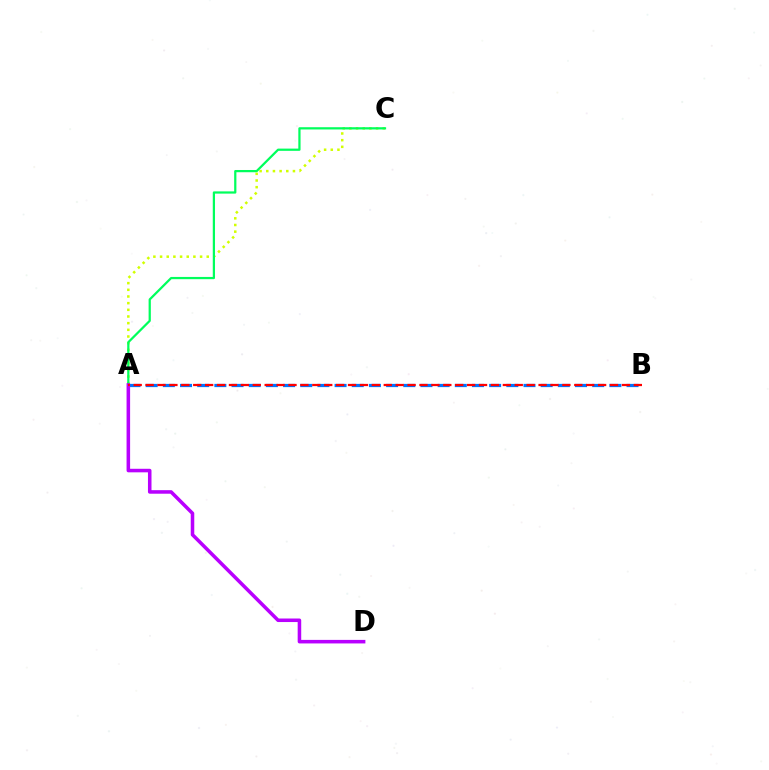{('A', 'C'): [{'color': '#d1ff00', 'line_style': 'dotted', 'thickness': 1.81}, {'color': '#00ff5c', 'line_style': 'solid', 'thickness': 1.61}], ('A', 'B'): [{'color': '#0074ff', 'line_style': 'dashed', 'thickness': 2.33}, {'color': '#ff0000', 'line_style': 'dashed', 'thickness': 1.62}], ('A', 'D'): [{'color': '#b900ff', 'line_style': 'solid', 'thickness': 2.55}]}